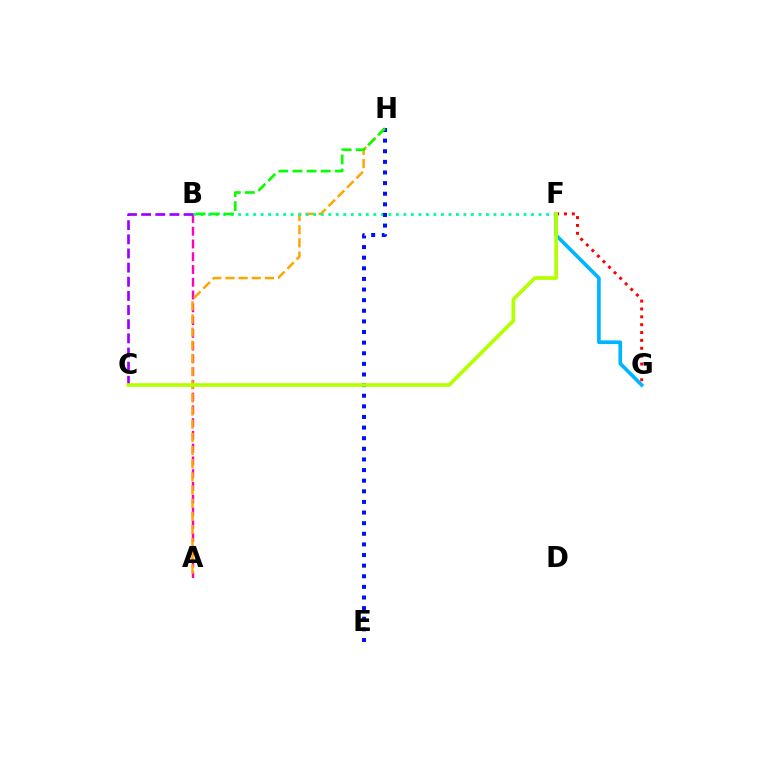{('A', 'B'): [{'color': '#ff00bd', 'line_style': 'dashed', 'thickness': 1.73}], ('A', 'H'): [{'color': '#ffa500', 'line_style': 'dashed', 'thickness': 1.79}], ('F', 'G'): [{'color': '#ff0000', 'line_style': 'dotted', 'thickness': 2.14}, {'color': '#00b5ff', 'line_style': 'solid', 'thickness': 2.63}], ('B', 'C'): [{'color': '#9b00ff', 'line_style': 'dashed', 'thickness': 1.92}], ('B', 'F'): [{'color': '#00ff9d', 'line_style': 'dotted', 'thickness': 2.04}], ('E', 'H'): [{'color': '#0010ff', 'line_style': 'dotted', 'thickness': 2.89}], ('B', 'H'): [{'color': '#08ff00', 'line_style': 'dashed', 'thickness': 1.92}], ('C', 'F'): [{'color': '#b3ff00', 'line_style': 'solid', 'thickness': 2.63}]}